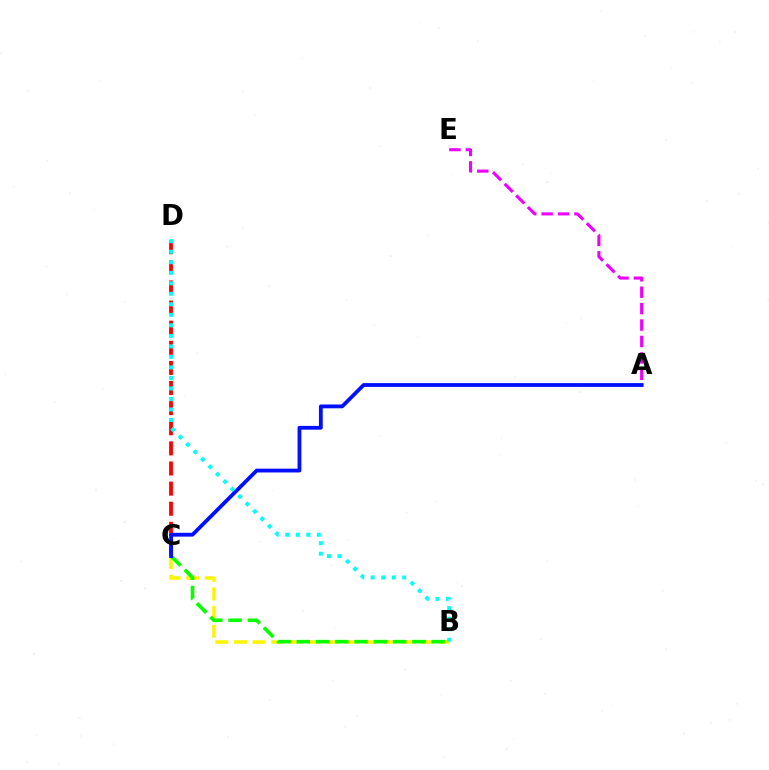{('C', 'D'): [{'color': '#ff0000', 'line_style': 'dashed', 'thickness': 2.73}], ('A', 'E'): [{'color': '#ee00ff', 'line_style': 'dashed', 'thickness': 2.23}], ('B', 'C'): [{'color': '#fcf500', 'line_style': 'dashed', 'thickness': 2.53}, {'color': '#08ff00', 'line_style': 'dashed', 'thickness': 2.62}], ('A', 'C'): [{'color': '#0010ff', 'line_style': 'solid', 'thickness': 2.74}], ('B', 'D'): [{'color': '#00fff6', 'line_style': 'dotted', 'thickness': 2.86}]}